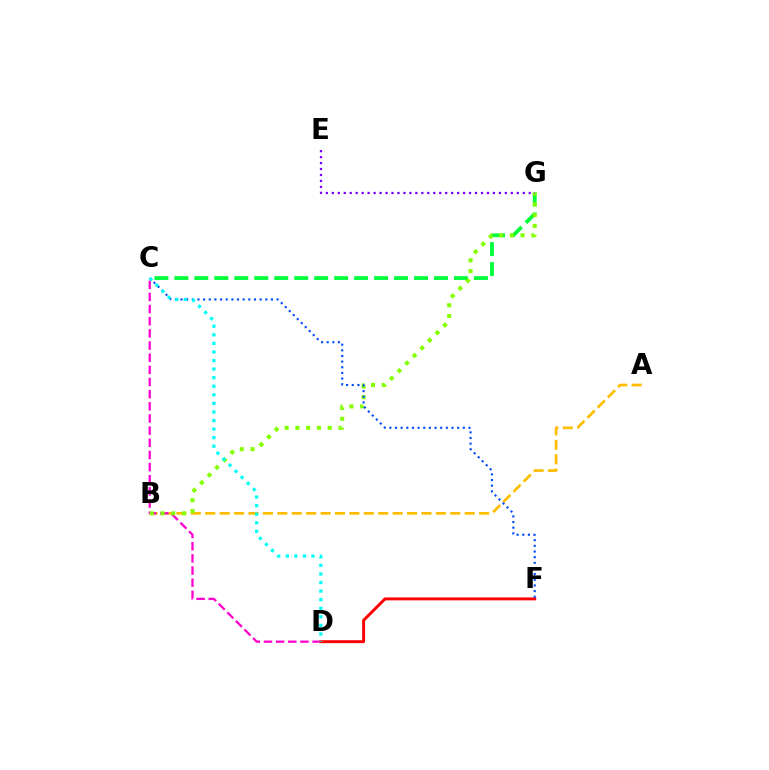{('C', 'G'): [{'color': '#00ff39', 'line_style': 'dashed', 'thickness': 2.71}], ('A', 'B'): [{'color': '#ffbd00', 'line_style': 'dashed', 'thickness': 1.96}], ('C', 'D'): [{'color': '#ff00cf', 'line_style': 'dashed', 'thickness': 1.65}, {'color': '#00fff6', 'line_style': 'dotted', 'thickness': 2.33}], ('B', 'G'): [{'color': '#84ff00', 'line_style': 'dotted', 'thickness': 2.92}], ('D', 'F'): [{'color': '#ff0000', 'line_style': 'solid', 'thickness': 2.12}], ('C', 'F'): [{'color': '#004bff', 'line_style': 'dotted', 'thickness': 1.54}], ('E', 'G'): [{'color': '#7200ff', 'line_style': 'dotted', 'thickness': 1.62}]}